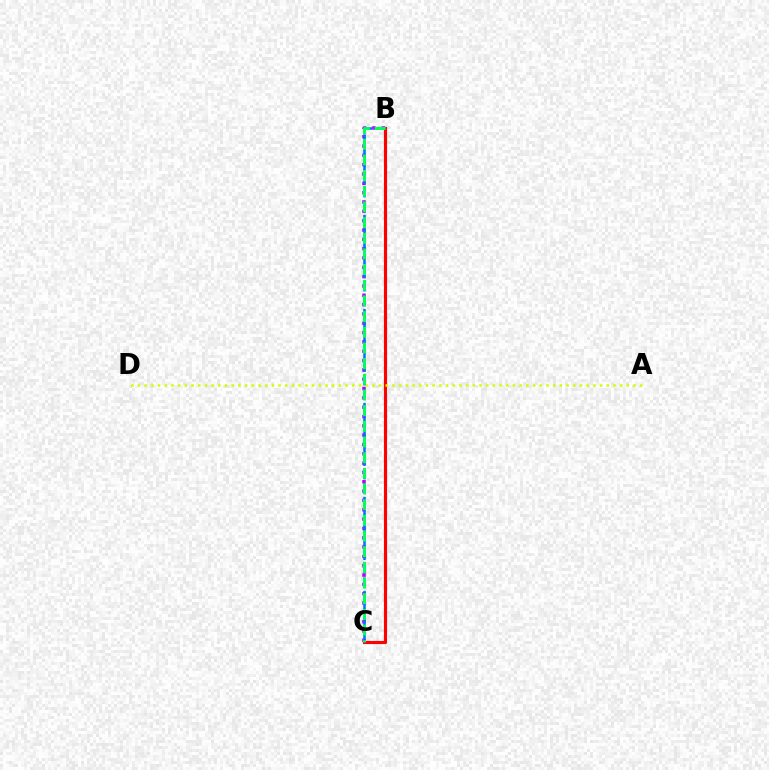{('B', 'C'): [{'color': '#b900ff', 'line_style': 'dotted', 'thickness': 2.53}, {'color': '#ff0000', 'line_style': 'solid', 'thickness': 2.26}, {'color': '#0074ff', 'line_style': 'dashed', 'thickness': 1.82}, {'color': '#00ff5c', 'line_style': 'dashed', 'thickness': 2.13}], ('A', 'D'): [{'color': '#d1ff00', 'line_style': 'dotted', 'thickness': 1.82}]}